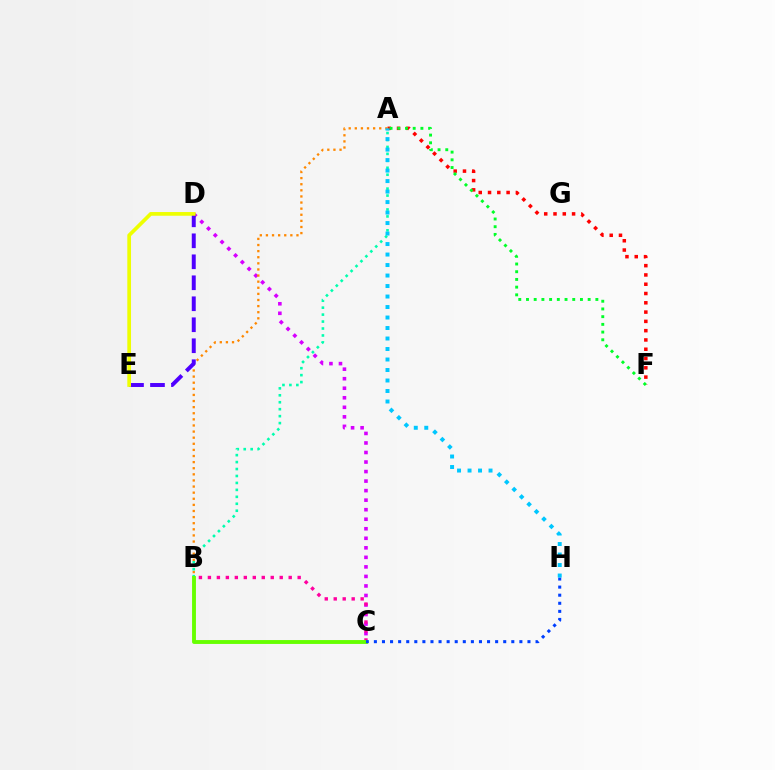{('A', 'B'): [{'color': '#00ffaf', 'line_style': 'dotted', 'thickness': 1.89}, {'color': '#ff8800', 'line_style': 'dotted', 'thickness': 1.66}], ('A', 'F'): [{'color': '#ff0000', 'line_style': 'dotted', 'thickness': 2.52}, {'color': '#00ff27', 'line_style': 'dotted', 'thickness': 2.09}], ('C', 'D'): [{'color': '#d600ff', 'line_style': 'dotted', 'thickness': 2.59}], ('B', 'C'): [{'color': '#ff00a0', 'line_style': 'dotted', 'thickness': 2.44}, {'color': '#66ff00', 'line_style': 'solid', 'thickness': 2.79}], ('D', 'E'): [{'color': '#4f00ff', 'line_style': 'dashed', 'thickness': 2.85}, {'color': '#eeff00', 'line_style': 'solid', 'thickness': 2.67}], ('C', 'H'): [{'color': '#003fff', 'line_style': 'dotted', 'thickness': 2.2}], ('A', 'H'): [{'color': '#00c7ff', 'line_style': 'dotted', 'thickness': 2.85}]}